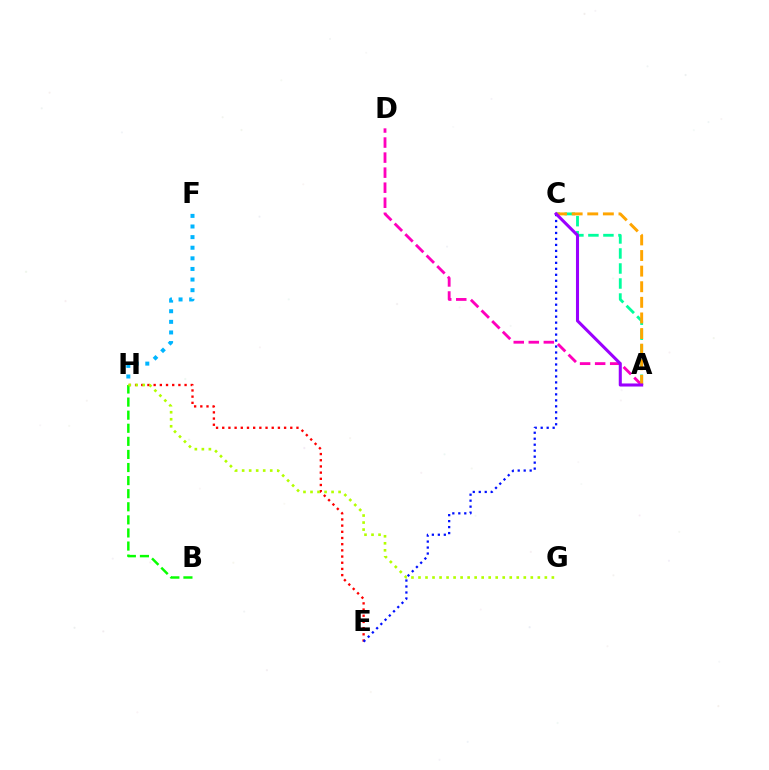{('E', 'H'): [{'color': '#ff0000', 'line_style': 'dotted', 'thickness': 1.68}], ('F', 'H'): [{'color': '#00b5ff', 'line_style': 'dotted', 'thickness': 2.88}], ('A', 'C'): [{'color': '#00ff9d', 'line_style': 'dashed', 'thickness': 2.04}, {'color': '#ffa500', 'line_style': 'dashed', 'thickness': 2.12}, {'color': '#9b00ff', 'line_style': 'solid', 'thickness': 2.21}], ('B', 'H'): [{'color': '#08ff00', 'line_style': 'dashed', 'thickness': 1.78}], ('A', 'D'): [{'color': '#ff00bd', 'line_style': 'dashed', 'thickness': 2.04}], ('C', 'E'): [{'color': '#0010ff', 'line_style': 'dotted', 'thickness': 1.62}], ('G', 'H'): [{'color': '#b3ff00', 'line_style': 'dotted', 'thickness': 1.91}]}